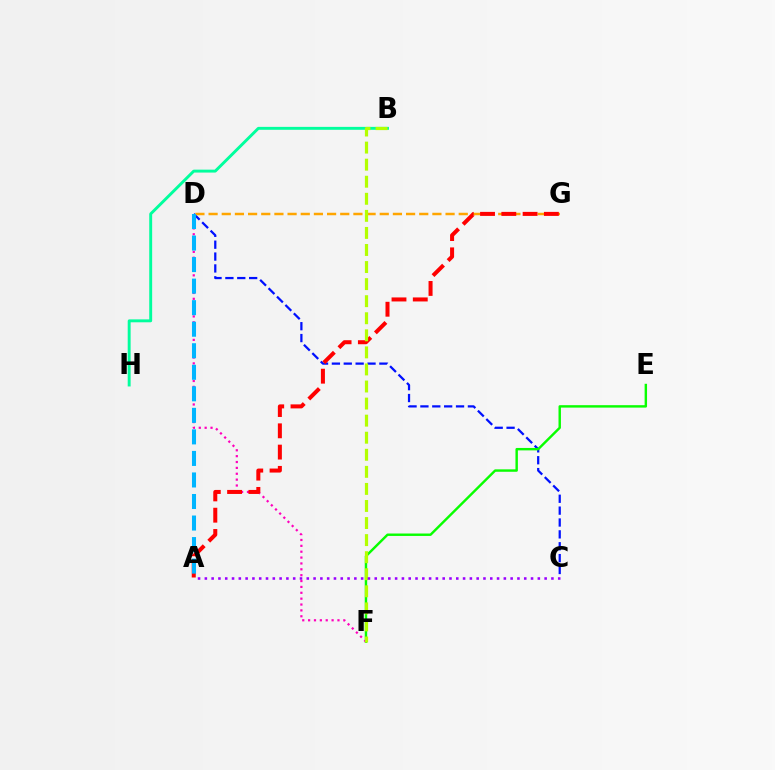{('C', 'D'): [{'color': '#0010ff', 'line_style': 'dashed', 'thickness': 1.61}], ('D', 'G'): [{'color': '#ffa500', 'line_style': 'dashed', 'thickness': 1.79}], ('E', 'F'): [{'color': '#08ff00', 'line_style': 'solid', 'thickness': 1.75}], ('D', 'F'): [{'color': '#ff00bd', 'line_style': 'dotted', 'thickness': 1.59}], ('A', 'G'): [{'color': '#ff0000', 'line_style': 'dashed', 'thickness': 2.89}], ('B', 'H'): [{'color': '#00ff9d', 'line_style': 'solid', 'thickness': 2.1}], ('A', 'D'): [{'color': '#00b5ff', 'line_style': 'dashed', 'thickness': 2.93}], ('B', 'F'): [{'color': '#b3ff00', 'line_style': 'dashed', 'thickness': 2.32}], ('A', 'C'): [{'color': '#9b00ff', 'line_style': 'dotted', 'thickness': 1.85}]}